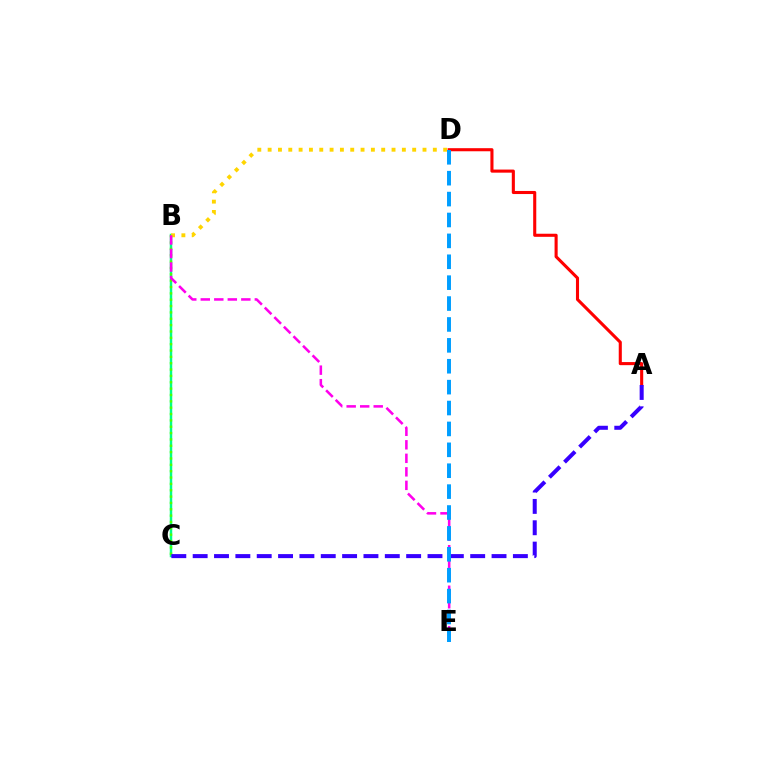{('B', 'C'): [{'color': '#00ff86', 'line_style': 'solid', 'thickness': 1.77}, {'color': '#4fff00', 'line_style': 'dotted', 'thickness': 1.73}], ('B', 'D'): [{'color': '#ffd500', 'line_style': 'dotted', 'thickness': 2.81}], ('A', 'D'): [{'color': '#ff0000', 'line_style': 'solid', 'thickness': 2.22}], ('A', 'C'): [{'color': '#3700ff', 'line_style': 'dashed', 'thickness': 2.9}], ('B', 'E'): [{'color': '#ff00ed', 'line_style': 'dashed', 'thickness': 1.84}], ('D', 'E'): [{'color': '#009eff', 'line_style': 'dashed', 'thickness': 2.84}]}